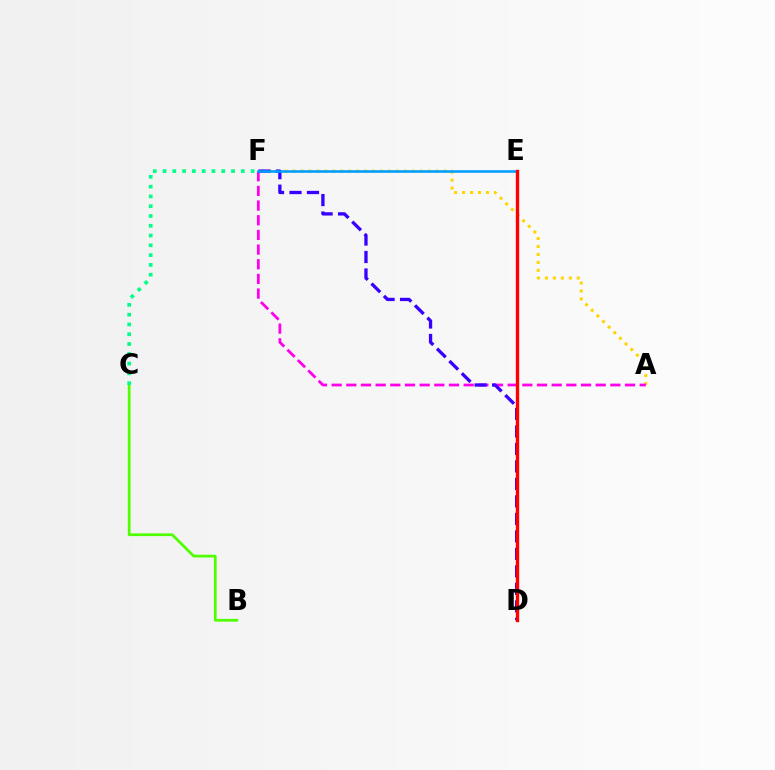{('A', 'F'): [{'color': '#ffd500', 'line_style': 'dotted', 'thickness': 2.16}, {'color': '#ff00ed', 'line_style': 'dashed', 'thickness': 1.99}], ('D', 'F'): [{'color': '#3700ff', 'line_style': 'dashed', 'thickness': 2.38}], ('B', 'C'): [{'color': '#4fff00', 'line_style': 'solid', 'thickness': 1.98}], ('E', 'F'): [{'color': '#009eff', 'line_style': 'solid', 'thickness': 1.87}], ('D', 'E'): [{'color': '#ff0000', 'line_style': 'solid', 'thickness': 2.42}], ('C', 'F'): [{'color': '#00ff86', 'line_style': 'dotted', 'thickness': 2.66}]}